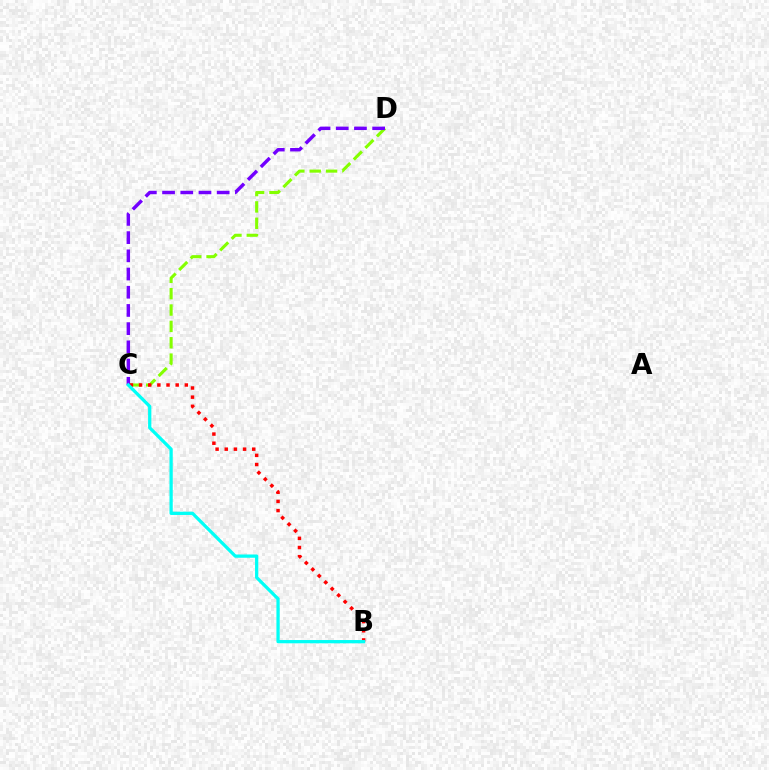{('C', 'D'): [{'color': '#84ff00', 'line_style': 'dashed', 'thickness': 2.22}, {'color': '#7200ff', 'line_style': 'dashed', 'thickness': 2.47}], ('B', 'C'): [{'color': '#ff0000', 'line_style': 'dotted', 'thickness': 2.49}, {'color': '#00fff6', 'line_style': 'solid', 'thickness': 2.35}]}